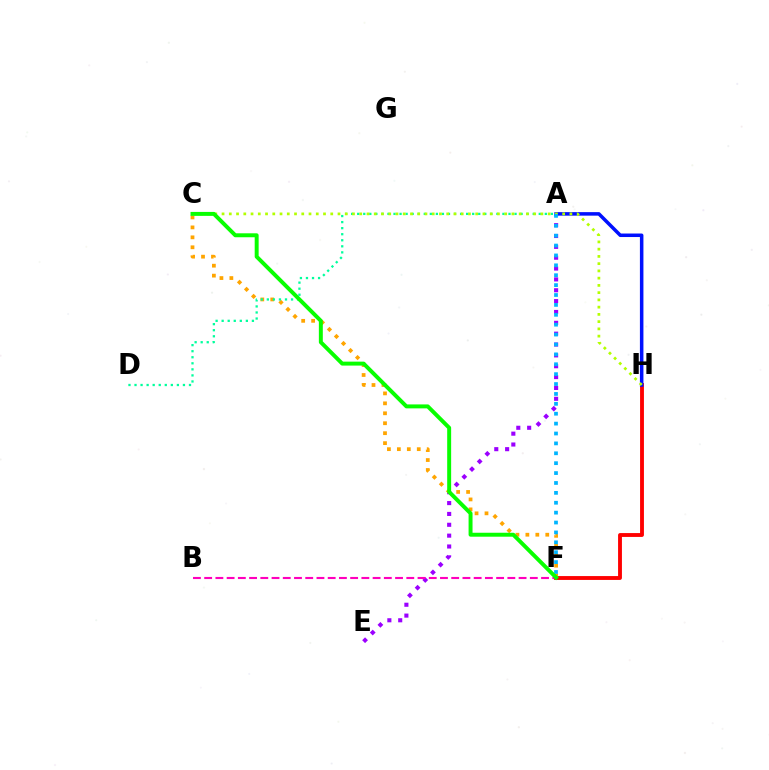{('F', 'H'): [{'color': '#ff0000', 'line_style': 'solid', 'thickness': 2.78}], ('A', 'E'): [{'color': '#9b00ff', 'line_style': 'dotted', 'thickness': 2.95}], ('A', 'H'): [{'color': '#0010ff', 'line_style': 'solid', 'thickness': 2.53}], ('C', 'F'): [{'color': '#ffa500', 'line_style': 'dotted', 'thickness': 2.7}, {'color': '#08ff00', 'line_style': 'solid', 'thickness': 2.85}], ('A', 'D'): [{'color': '#00ff9d', 'line_style': 'dotted', 'thickness': 1.64}], ('C', 'H'): [{'color': '#b3ff00', 'line_style': 'dotted', 'thickness': 1.97}], ('B', 'F'): [{'color': '#ff00bd', 'line_style': 'dashed', 'thickness': 1.53}], ('A', 'F'): [{'color': '#00b5ff', 'line_style': 'dotted', 'thickness': 2.69}]}